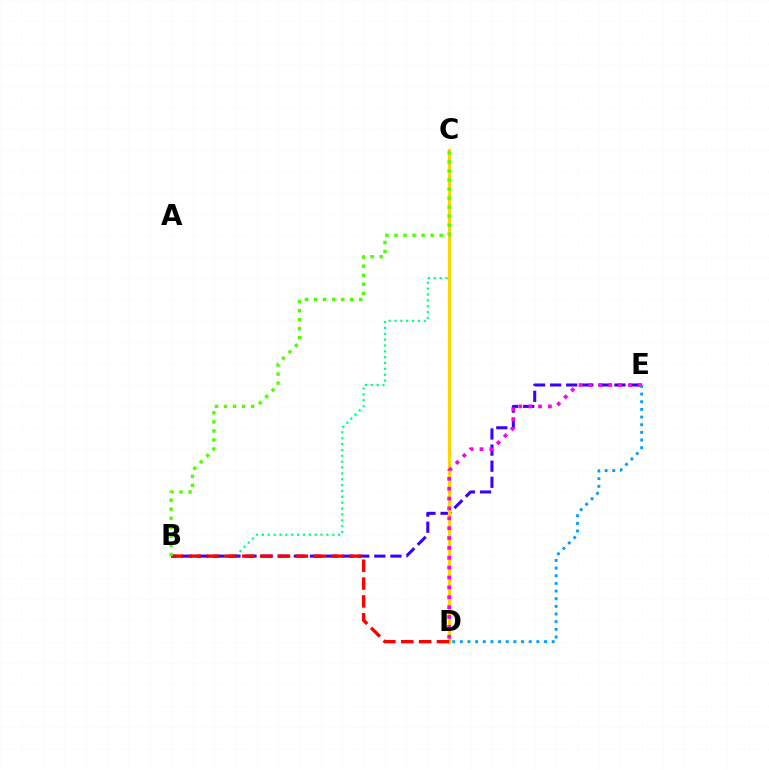{('B', 'C'): [{'color': '#00ff86', 'line_style': 'dotted', 'thickness': 1.59}, {'color': '#4fff00', 'line_style': 'dotted', 'thickness': 2.46}], ('B', 'E'): [{'color': '#3700ff', 'line_style': 'dashed', 'thickness': 2.19}], ('C', 'D'): [{'color': '#ffd500', 'line_style': 'solid', 'thickness': 2.34}], ('D', 'E'): [{'color': '#ff00ed', 'line_style': 'dotted', 'thickness': 2.68}, {'color': '#009eff', 'line_style': 'dotted', 'thickness': 2.08}], ('B', 'D'): [{'color': '#ff0000', 'line_style': 'dashed', 'thickness': 2.42}]}